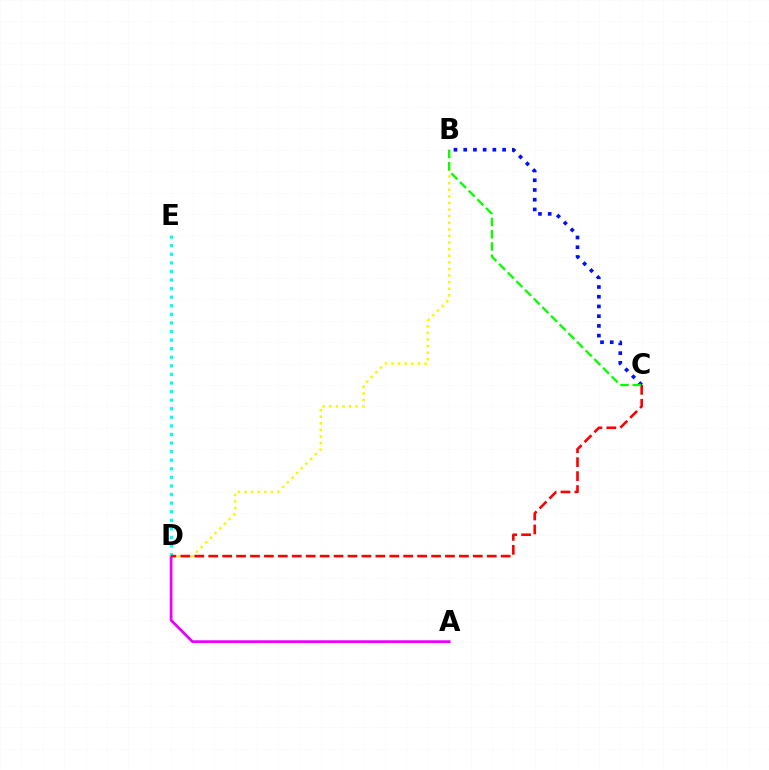{('B', 'D'): [{'color': '#fcf500', 'line_style': 'dotted', 'thickness': 1.79}], ('A', 'D'): [{'color': '#ee00ff', 'line_style': 'solid', 'thickness': 2.0}], ('D', 'E'): [{'color': '#00fff6', 'line_style': 'dotted', 'thickness': 2.33}], ('C', 'D'): [{'color': '#ff0000', 'line_style': 'dashed', 'thickness': 1.89}], ('B', 'C'): [{'color': '#0010ff', 'line_style': 'dotted', 'thickness': 2.64}, {'color': '#08ff00', 'line_style': 'dashed', 'thickness': 1.66}]}